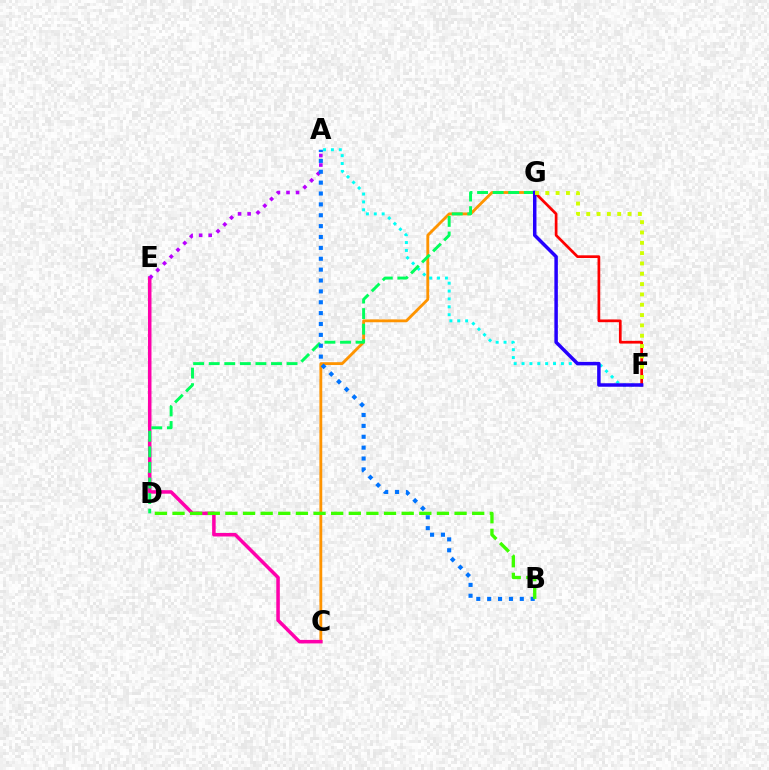{('C', 'G'): [{'color': '#ff9400', 'line_style': 'solid', 'thickness': 2.04}], ('C', 'E'): [{'color': '#ff00ac', 'line_style': 'solid', 'thickness': 2.53}], ('A', 'F'): [{'color': '#00fff6', 'line_style': 'dotted', 'thickness': 2.14}], ('F', 'G'): [{'color': '#ff0000', 'line_style': 'solid', 'thickness': 1.95}, {'color': '#2500ff', 'line_style': 'solid', 'thickness': 2.51}, {'color': '#d1ff00', 'line_style': 'dotted', 'thickness': 2.81}], ('A', 'E'): [{'color': '#b900ff', 'line_style': 'dotted', 'thickness': 2.59}], ('D', 'G'): [{'color': '#00ff5c', 'line_style': 'dashed', 'thickness': 2.12}], ('A', 'B'): [{'color': '#0074ff', 'line_style': 'dotted', 'thickness': 2.95}], ('B', 'D'): [{'color': '#3dff00', 'line_style': 'dashed', 'thickness': 2.39}]}